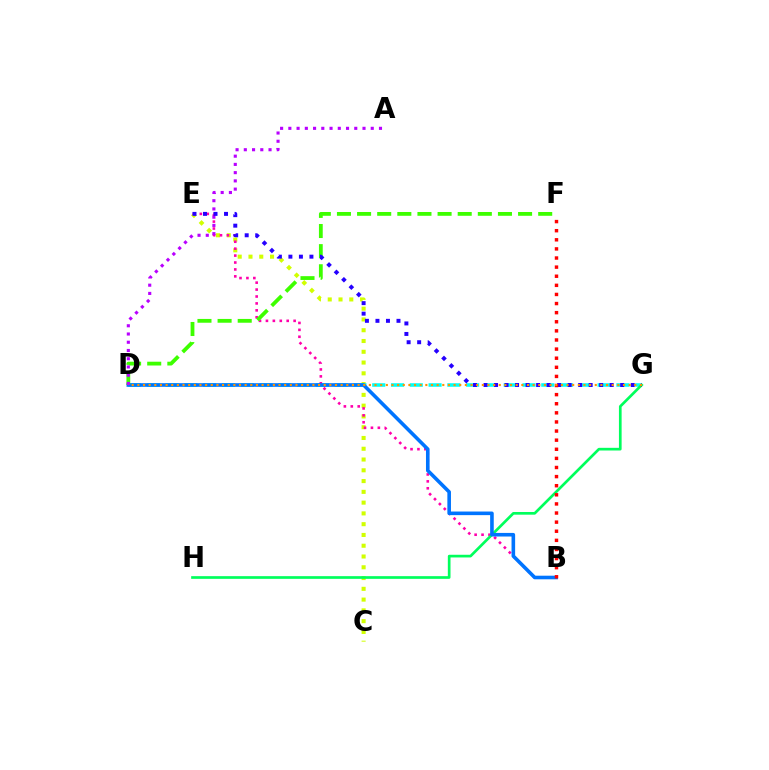{('C', 'E'): [{'color': '#d1ff00', 'line_style': 'dotted', 'thickness': 2.93}], ('D', 'G'): [{'color': '#00fff6', 'line_style': 'dashed', 'thickness': 2.55}, {'color': '#ff9400', 'line_style': 'dotted', 'thickness': 1.53}], ('B', 'E'): [{'color': '#ff00ac', 'line_style': 'dotted', 'thickness': 1.88}], ('G', 'H'): [{'color': '#00ff5c', 'line_style': 'solid', 'thickness': 1.93}], ('B', 'D'): [{'color': '#0074ff', 'line_style': 'solid', 'thickness': 2.59}], ('D', 'F'): [{'color': '#3dff00', 'line_style': 'dashed', 'thickness': 2.73}], ('A', 'D'): [{'color': '#b900ff', 'line_style': 'dotted', 'thickness': 2.24}], ('E', 'G'): [{'color': '#2500ff', 'line_style': 'dotted', 'thickness': 2.86}], ('B', 'F'): [{'color': '#ff0000', 'line_style': 'dotted', 'thickness': 2.47}]}